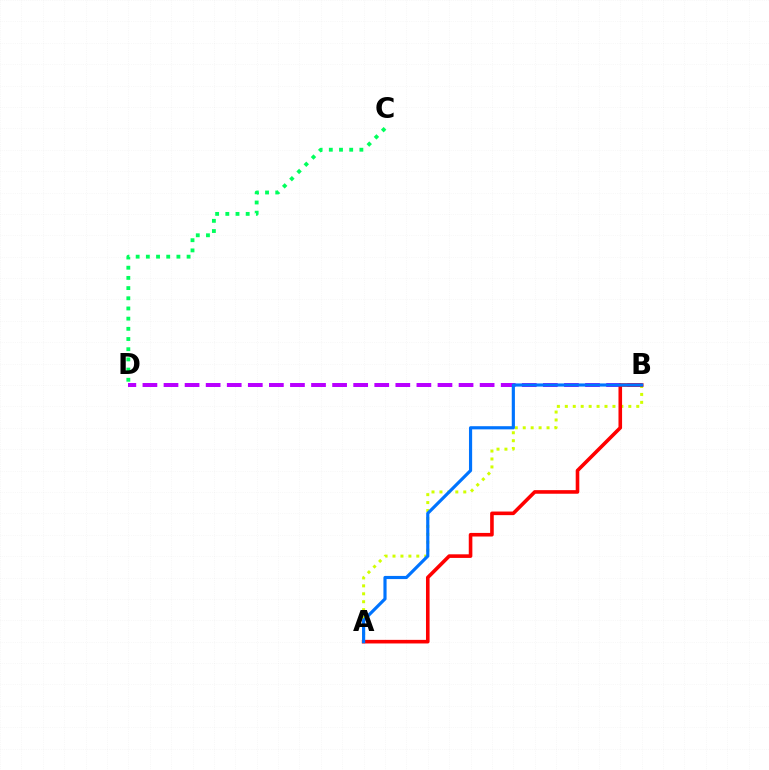{('C', 'D'): [{'color': '#00ff5c', 'line_style': 'dotted', 'thickness': 2.77}], ('B', 'D'): [{'color': '#b900ff', 'line_style': 'dashed', 'thickness': 2.86}], ('A', 'B'): [{'color': '#d1ff00', 'line_style': 'dotted', 'thickness': 2.16}, {'color': '#ff0000', 'line_style': 'solid', 'thickness': 2.59}, {'color': '#0074ff', 'line_style': 'solid', 'thickness': 2.27}]}